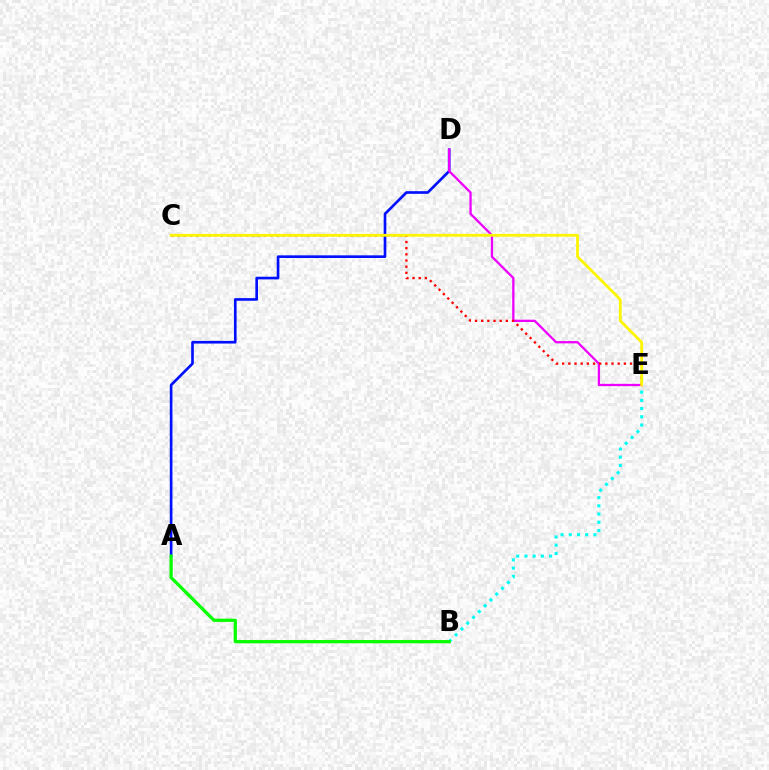{('A', 'D'): [{'color': '#0010ff', 'line_style': 'solid', 'thickness': 1.91}], ('B', 'E'): [{'color': '#00fff6', 'line_style': 'dotted', 'thickness': 2.23}], ('D', 'E'): [{'color': '#ee00ff', 'line_style': 'solid', 'thickness': 1.65}], ('C', 'E'): [{'color': '#ff0000', 'line_style': 'dotted', 'thickness': 1.68}, {'color': '#fcf500', 'line_style': 'solid', 'thickness': 2.01}], ('A', 'B'): [{'color': '#08ff00', 'line_style': 'solid', 'thickness': 2.35}]}